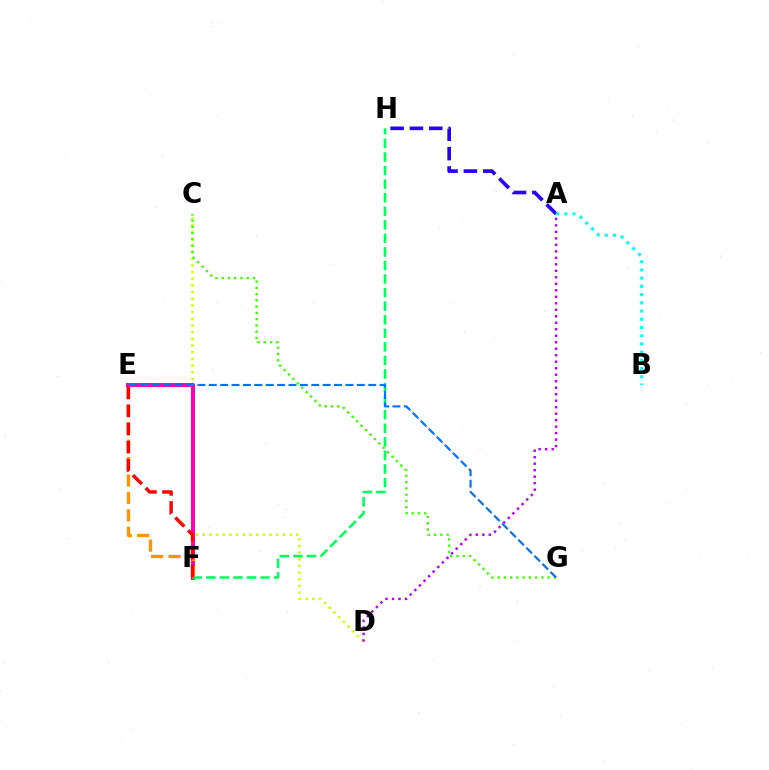{('C', 'D'): [{'color': '#d1ff00', 'line_style': 'dotted', 'thickness': 1.82}], ('E', 'F'): [{'color': '#ff00ac', 'line_style': 'solid', 'thickness': 2.84}, {'color': '#ff9400', 'line_style': 'dashed', 'thickness': 2.37}, {'color': '#ff0000', 'line_style': 'dashed', 'thickness': 2.46}], ('A', 'H'): [{'color': '#2500ff', 'line_style': 'dashed', 'thickness': 2.63}], ('C', 'G'): [{'color': '#3dff00', 'line_style': 'dotted', 'thickness': 1.7}], ('F', 'H'): [{'color': '#00ff5c', 'line_style': 'dashed', 'thickness': 1.84}], ('A', 'D'): [{'color': '#b900ff', 'line_style': 'dotted', 'thickness': 1.76}], ('E', 'G'): [{'color': '#0074ff', 'line_style': 'dashed', 'thickness': 1.55}], ('A', 'B'): [{'color': '#00fff6', 'line_style': 'dotted', 'thickness': 2.23}]}